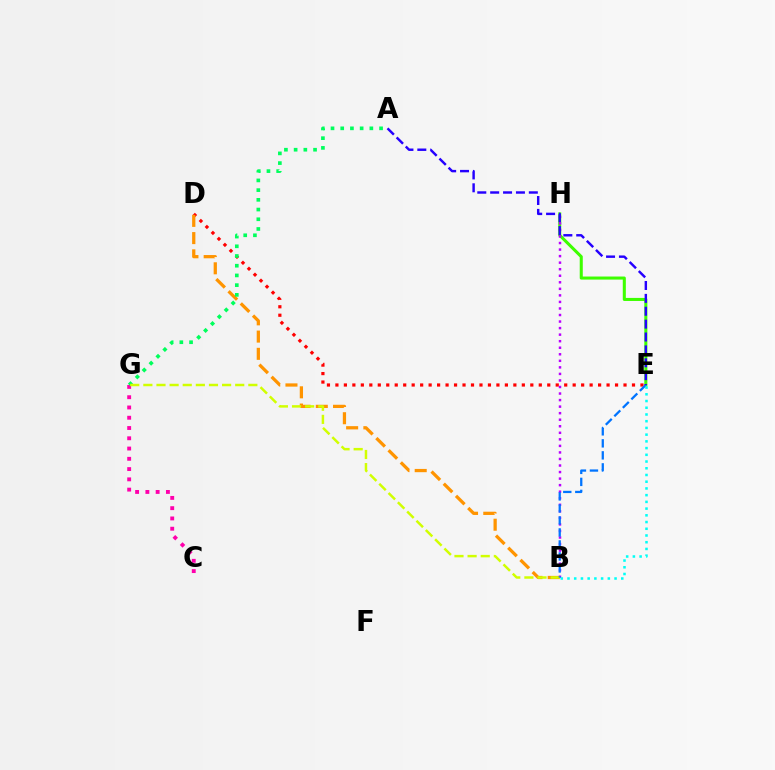{('D', 'E'): [{'color': '#ff0000', 'line_style': 'dotted', 'thickness': 2.3}], ('C', 'G'): [{'color': '#ff00ac', 'line_style': 'dotted', 'thickness': 2.79}], ('B', 'D'): [{'color': '#ff9400', 'line_style': 'dashed', 'thickness': 2.34}], ('E', 'H'): [{'color': '#3dff00', 'line_style': 'solid', 'thickness': 2.2}], ('A', 'G'): [{'color': '#00ff5c', 'line_style': 'dotted', 'thickness': 2.64}], ('B', 'H'): [{'color': '#b900ff', 'line_style': 'dotted', 'thickness': 1.78}], ('B', 'G'): [{'color': '#d1ff00', 'line_style': 'dashed', 'thickness': 1.78}], ('B', 'E'): [{'color': '#0074ff', 'line_style': 'dashed', 'thickness': 1.63}, {'color': '#00fff6', 'line_style': 'dotted', 'thickness': 1.83}], ('A', 'E'): [{'color': '#2500ff', 'line_style': 'dashed', 'thickness': 1.75}]}